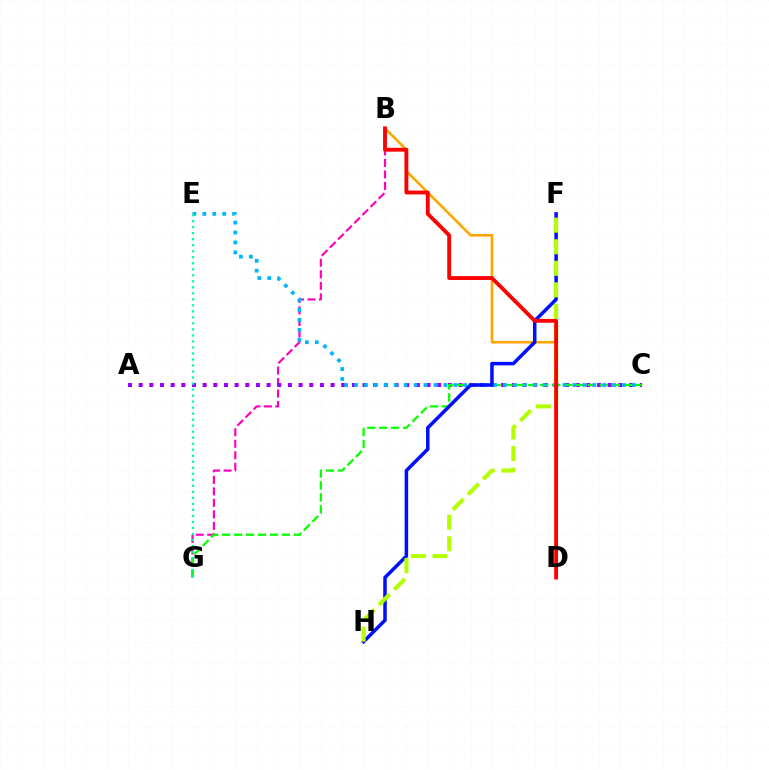{('B', 'G'): [{'color': '#ff00bd', 'line_style': 'dashed', 'thickness': 1.56}], ('A', 'C'): [{'color': '#9b00ff', 'line_style': 'dotted', 'thickness': 2.9}], ('C', 'G'): [{'color': '#08ff00', 'line_style': 'dashed', 'thickness': 1.62}], ('B', 'D'): [{'color': '#ffa500', 'line_style': 'solid', 'thickness': 1.86}, {'color': '#ff0000', 'line_style': 'solid', 'thickness': 2.77}], ('C', 'E'): [{'color': '#00b5ff', 'line_style': 'dotted', 'thickness': 2.7}], ('F', 'H'): [{'color': '#0010ff', 'line_style': 'solid', 'thickness': 2.53}, {'color': '#b3ff00', 'line_style': 'dashed', 'thickness': 2.93}], ('E', 'G'): [{'color': '#00ff9d', 'line_style': 'dotted', 'thickness': 1.63}]}